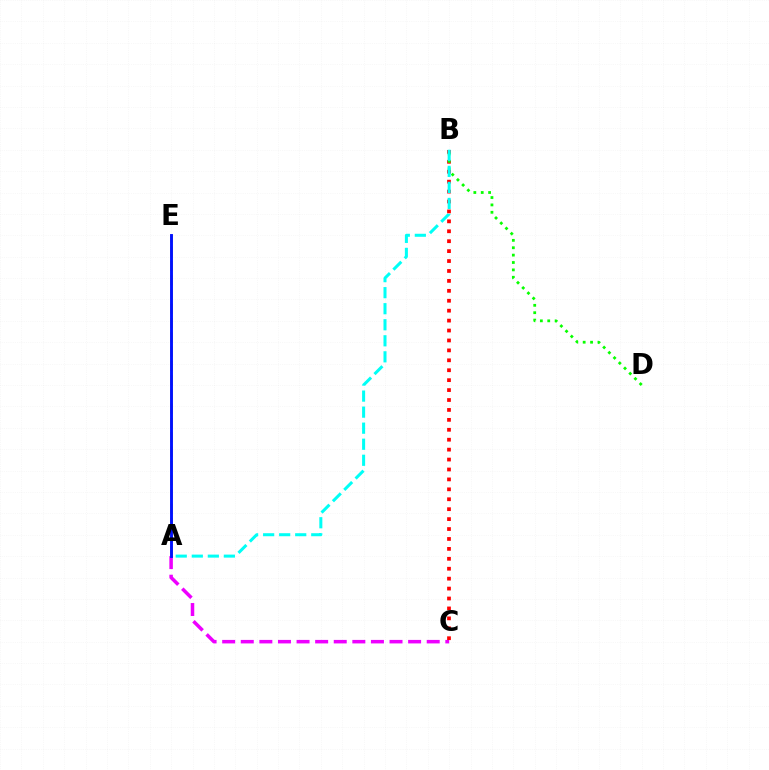{('A', 'C'): [{'color': '#ee00ff', 'line_style': 'dashed', 'thickness': 2.53}], ('B', 'C'): [{'color': '#ff0000', 'line_style': 'dotted', 'thickness': 2.7}], ('B', 'D'): [{'color': '#08ff00', 'line_style': 'dotted', 'thickness': 2.01}], ('A', 'E'): [{'color': '#fcf500', 'line_style': 'dashed', 'thickness': 1.94}, {'color': '#0010ff', 'line_style': 'solid', 'thickness': 2.08}], ('A', 'B'): [{'color': '#00fff6', 'line_style': 'dashed', 'thickness': 2.18}]}